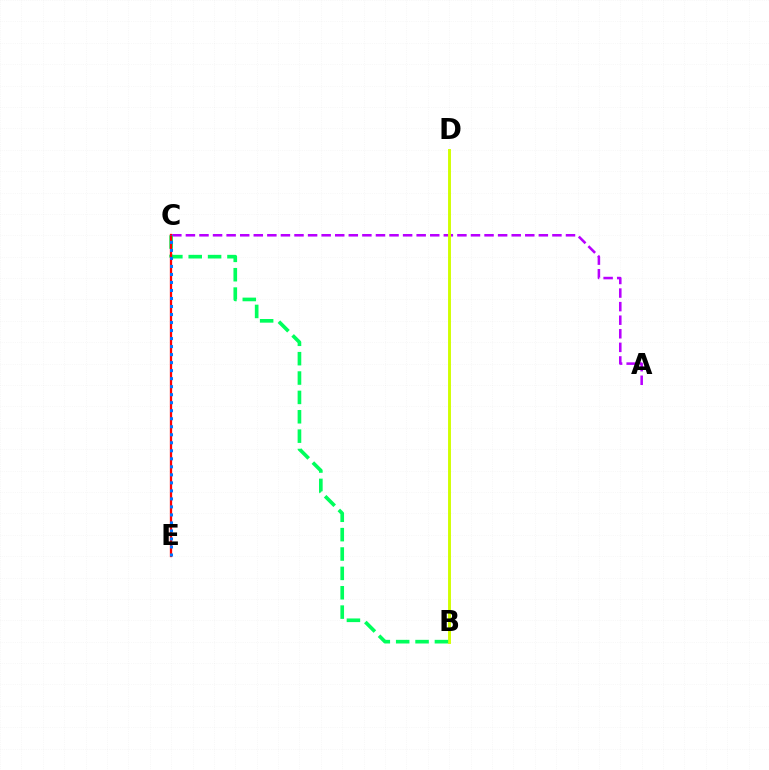{('A', 'C'): [{'color': '#b900ff', 'line_style': 'dashed', 'thickness': 1.84}], ('B', 'D'): [{'color': '#d1ff00', 'line_style': 'solid', 'thickness': 2.09}], ('B', 'C'): [{'color': '#00ff5c', 'line_style': 'dashed', 'thickness': 2.63}], ('C', 'E'): [{'color': '#ff0000', 'line_style': 'solid', 'thickness': 1.65}, {'color': '#0074ff', 'line_style': 'dotted', 'thickness': 2.18}]}